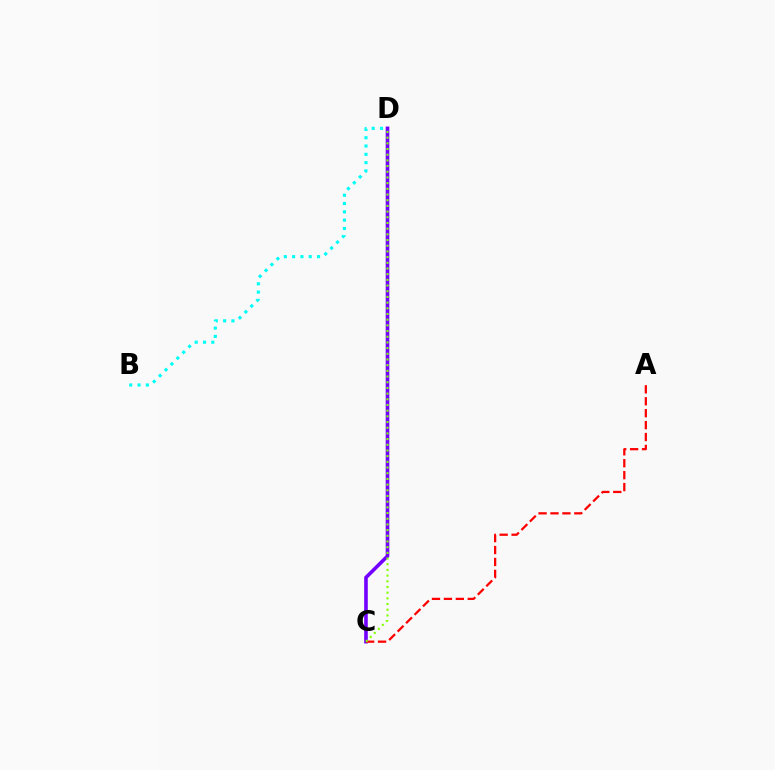{('B', 'D'): [{'color': '#00fff6', 'line_style': 'dotted', 'thickness': 2.26}], ('C', 'D'): [{'color': '#7200ff', 'line_style': 'solid', 'thickness': 2.6}, {'color': '#84ff00', 'line_style': 'dotted', 'thickness': 1.55}], ('A', 'C'): [{'color': '#ff0000', 'line_style': 'dashed', 'thickness': 1.62}]}